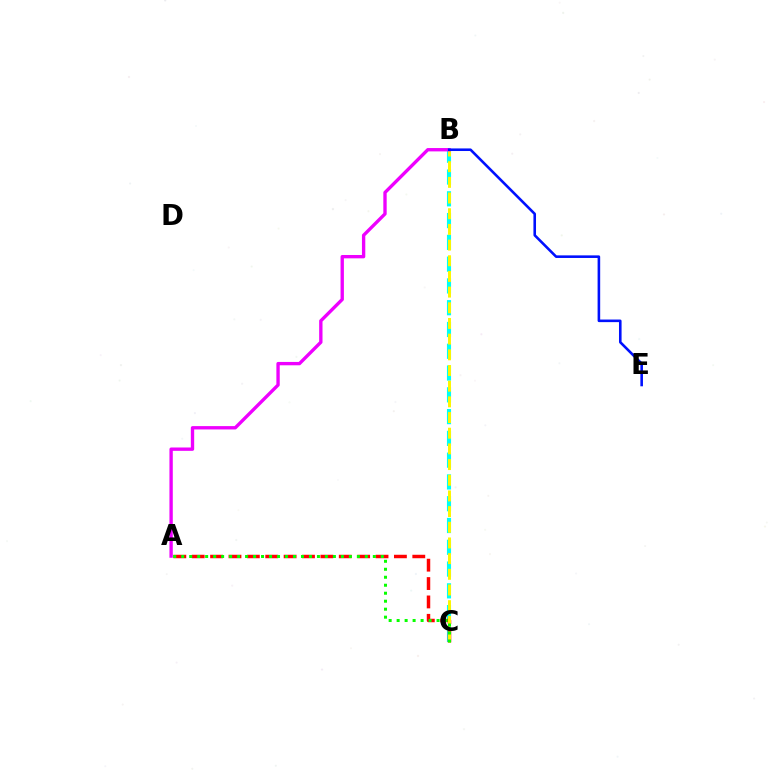{('B', 'C'): [{'color': '#00fff6', 'line_style': 'dashed', 'thickness': 2.96}, {'color': '#fcf500', 'line_style': 'dashed', 'thickness': 2.13}], ('A', 'C'): [{'color': '#ff0000', 'line_style': 'dashed', 'thickness': 2.5}, {'color': '#08ff00', 'line_style': 'dotted', 'thickness': 2.17}], ('A', 'B'): [{'color': '#ee00ff', 'line_style': 'solid', 'thickness': 2.41}], ('B', 'E'): [{'color': '#0010ff', 'line_style': 'solid', 'thickness': 1.86}]}